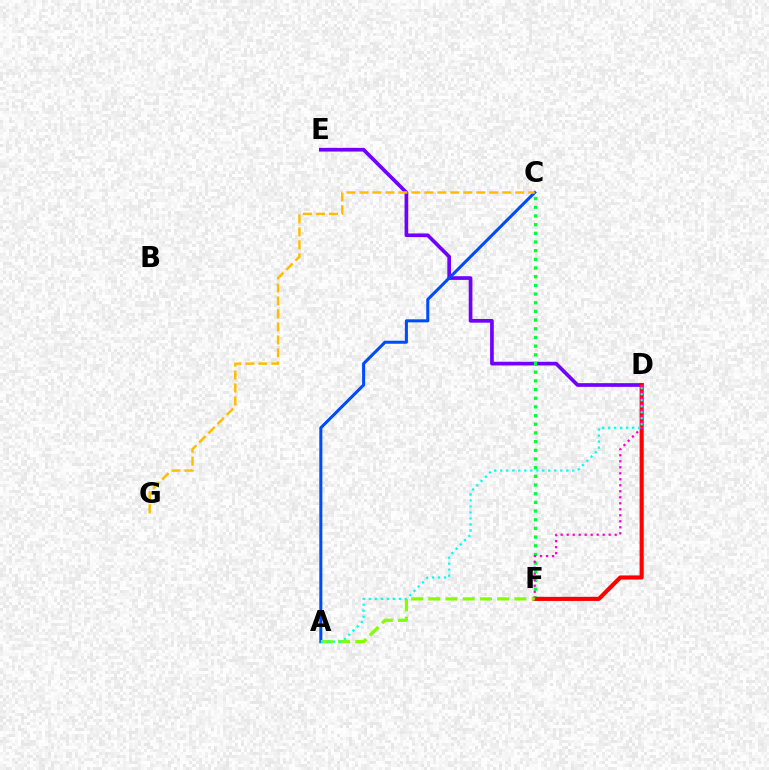{('D', 'E'): [{'color': '#7200ff', 'line_style': 'solid', 'thickness': 2.65}], ('C', 'F'): [{'color': '#00ff39', 'line_style': 'dotted', 'thickness': 2.36}], ('D', 'F'): [{'color': '#ff0000', 'line_style': 'solid', 'thickness': 2.97}, {'color': '#ff00cf', 'line_style': 'dotted', 'thickness': 1.63}], ('A', 'C'): [{'color': '#004bff', 'line_style': 'solid', 'thickness': 2.19}], ('A', 'F'): [{'color': '#84ff00', 'line_style': 'dashed', 'thickness': 2.34}], ('C', 'G'): [{'color': '#ffbd00', 'line_style': 'dashed', 'thickness': 1.76}], ('A', 'D'): [{'color': '#00fff6', 'line_style': 'dotted', 'thickness': 1.63}]}